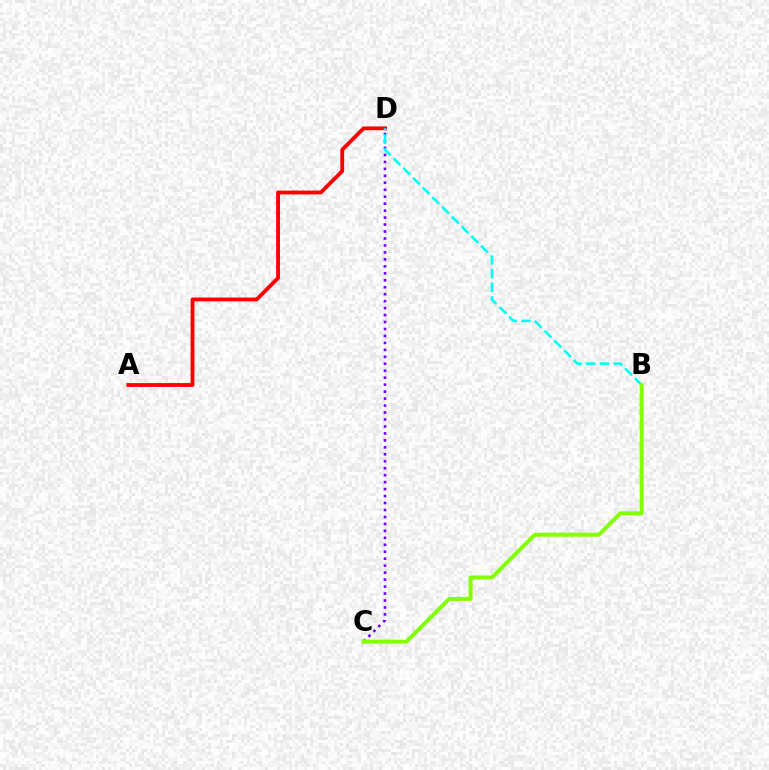{('C', 'D'): [{'color': '#7200ff', 'line_style': 'dotted', 'thickness': 1.89}], ('A', 'D'): [{'color': '#ff0000', 'line_style': 'solid', 'thickness': 2.75}], ('B', 'D'): [{'color': '#00fff6', 'line_style': 'dashed', 'thickness': 1.87}], ('B', 'C'): [{'color': '#84ff00', 'line_style': 'solid', 'thickness': 2.87}]}